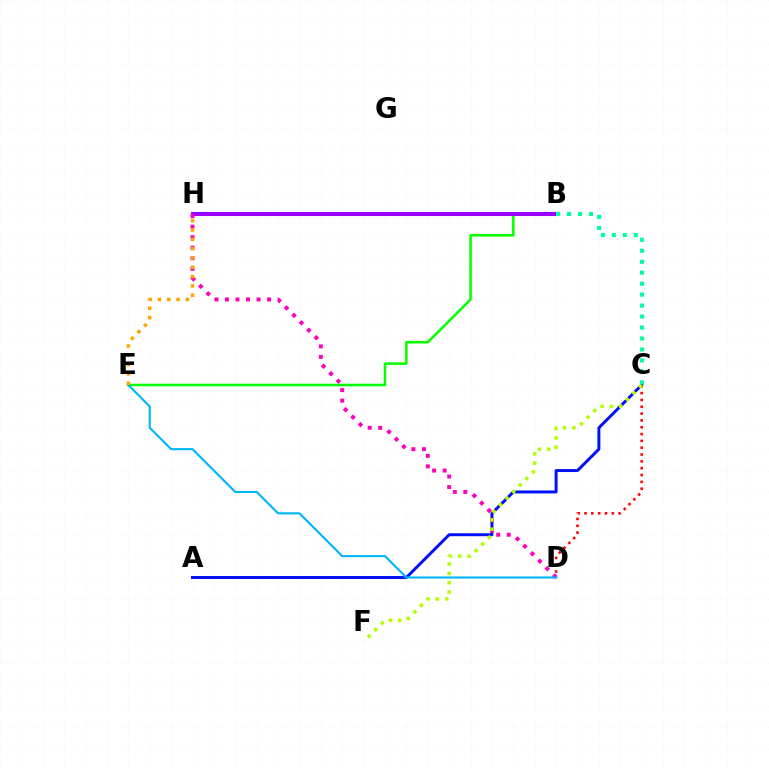{('B', 'E'): [{'color': '#08ff00', 'line_style': 'solid', 'thickness': 1.83}], ('A', 'C'): [{'color': '#0010ff', 'line_style': 'solid', 'thickness': 2.13}], ('B', 'H'): [{'color': '#9b00ff', 'line_style': 'solid', 'thickness': 2.92}], ('D', 'H'): [{'color': '#ff00bd', 'line_style': 'dotted', 'thickness': 2.86}], ('C', 'D'): [{'color': '#ff0000', 'line_style': 'dotted', 'thickness': 1.85}], ('C', 'F'): [{'color': '#b3ff00', 'line_style': 'dotted', 'thickness': 2.53}], ('D', 'E'): [{'color': '#00b5ff', 'line_style': 'solid', 'thickness': 1.51}], ('B', 'C'): [{'color': '#00ff9d', 'line_style': 'dotted', 'thickness': 2.98}], ('E', 'H'): [{'color': '#ffa500', 'line_style': 'dotted', 'thickness': 2.53}]}